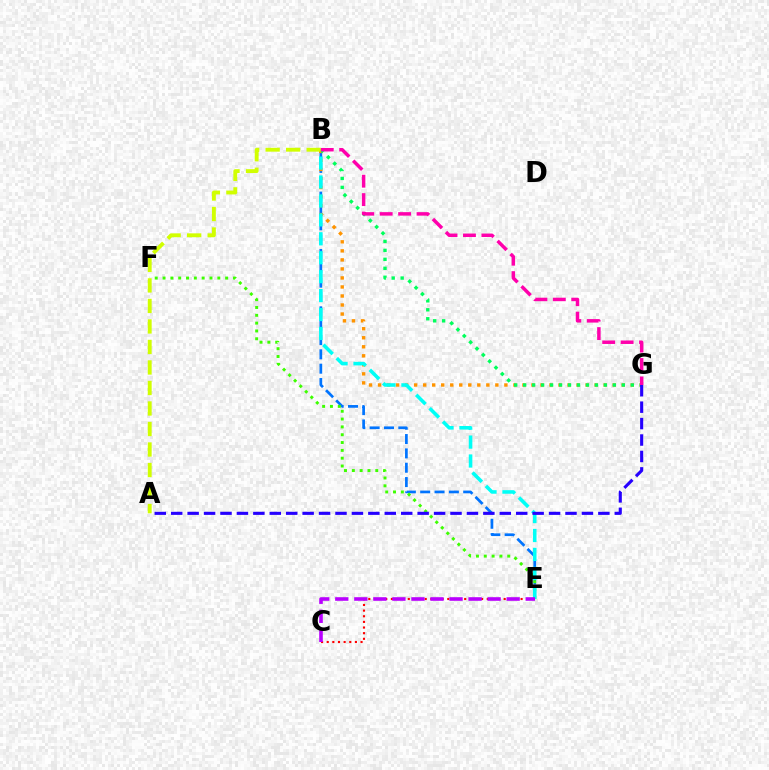{('B', 'E'): [{'color': '#0074ff', 'line_style': 'dashed', 'thickness': 1.95}, {'color': '#00fff6', 'line_style': 'dashed', 'thickness': 2.57}], ('E', 'F'): [{'color': '#3dff00', 'line_style': 'dotted', 'thickness': 2.13}], ('B', 'G'): [{'color': '#ff9400', 'line_style': 'dotted', 'thickness': 2.45}, {'color': '#00ff5c', 'line_style': 'dotted', 'thickness': 2.44}, {'color': '#ff00ac', 'line_style': 'dashed', 'thickness': 2.5}], ('A', 'B'): [{'color': '#d1ff00', 'line_style': 'dashed', 'thickness': 2.79}], ('A', 'G'): [{'color': '#2500ff', 'line_style': 'dashed', 'thickness': 2.23}], ('C', 'E'): [{'color': '#ff0000', 'line_style': 'dotted', 'thickness': 1.53}, {'color': '#b900ff', 'line_style': 'dashed', 'thickness': 2.59}]}